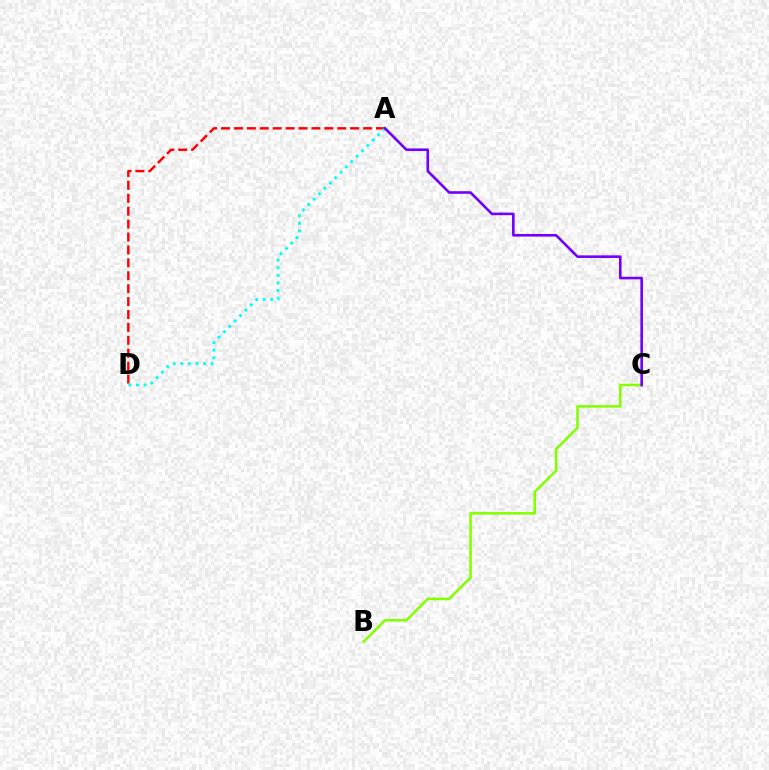{('A', 'D'): [{'color': '#ff0000', 'line_style': 'dashed', 'thickness': 1.75}, {'color': '#00fff6', 'line_style': 'dotted', 'thickness': 2.06}], ('B', 'C'): [{'color': '#84ff00', 'line_style': 'solid', 'thickness': 1.84}], ('A', 'C'): [{'color': '#7200ff', 'line_style': 'solid', 'thickness': 1.88}]}